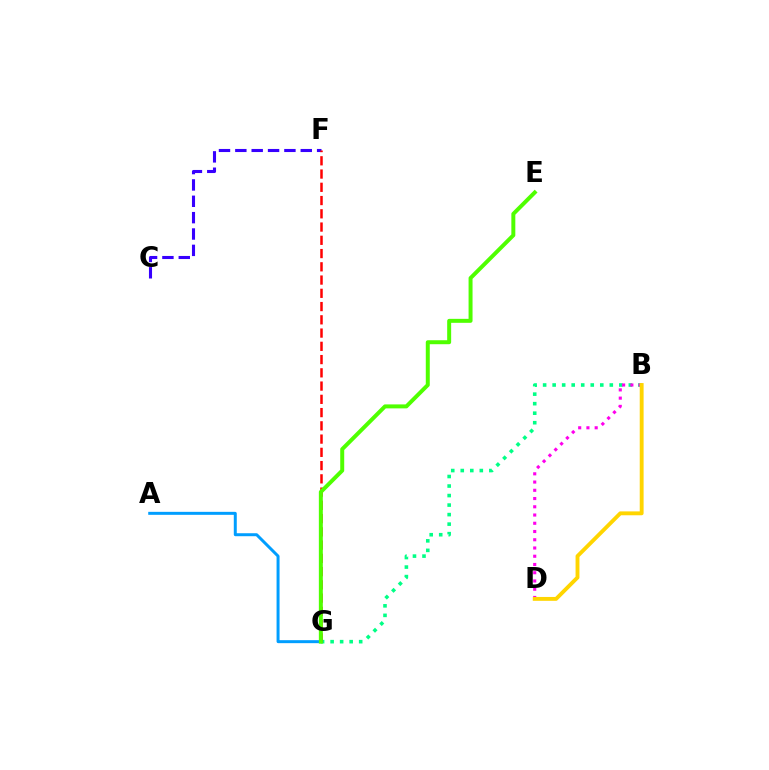{('C', 'F'): [{'color': '#3700ff', 'line_style': 'dashed', 'thickness': 2.22}], ('B', 'G'): [{'color': '#00ff86', 'line_style': 'dotted', 'thickness': 2.59}], ('F', 'G'): [{'color': '#ff0000', 'line_style': 'dashed', 'thickness': 1.8}], ('A', 'G'): [{'color': '#009eff', 'line_style': 'solid', 'thickness': 2.15}], ('B', 'D'): [{'color': '#ff00ed', 'line_style': 'dotted', 'thickness': 2.24}, {'color': '#ffd500', 'line_style': 'solid', 'thickness': 2.79}], ('E', 'G'): [{'color': '#4fff00', 'line_style': 'solid', 'thickness': 2.86}]}